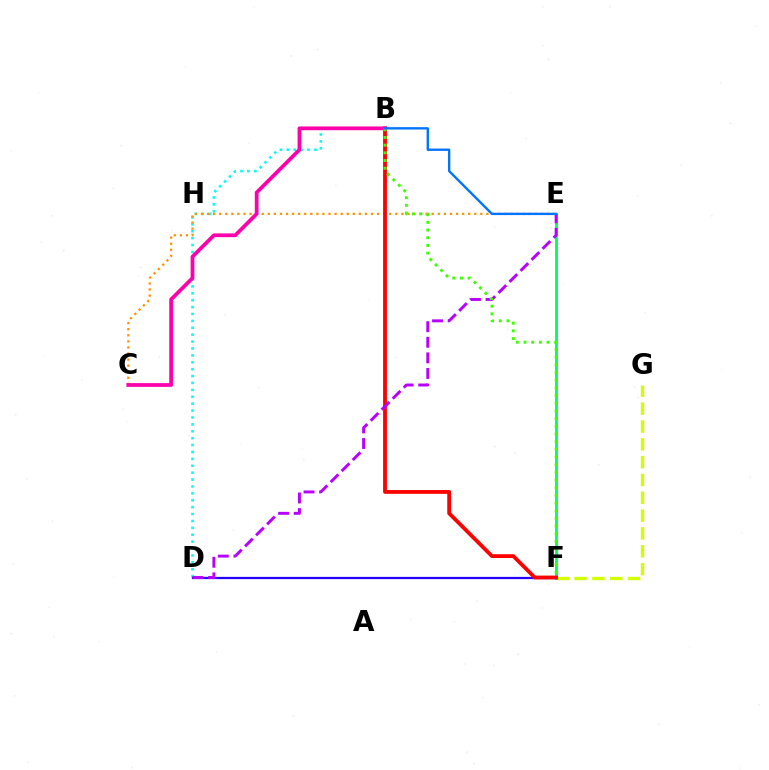{('F', 'G'): [{'color': '#d1ff00', 'line_style': 'dashed', 'thickness': 2.42}], ('B', 'D'): [{'color': '#00fff6', 'line_style': 'dotted', 'thickness': 1.87}], ('E', 'F'): [{'color': '#00ff5c', 'line_style': 'solid', 'thickness': 2.03}], ('D', 'F'): [{'color': '#2500ff', 'line_style': 'solid', 'thickness': 1.62}], ('C', 'E'): [{'color': '#ff9400', 'line_style': 'dotted', 'thickness': 1.65}], ('B', 'F'): [{'color': '#ff0000', 'line_style': 'solid', 'thickness': 2.74}, {'color': '#3dff00', 'line_style': 'dotted', 'thickness': 2.09}], ('B', 'C'): [{'color': '#ff00ac', 'line_style': 'solid', 'thickness': 2.7}], ('D', 'E'): [{'color': '#b900ff', 'line_style': 'dashed', 'thickness': 2.12}], ('B', 'E'): [{'color': '#0074ff', 'line_style': 'solid', 'thickness': 1.71}]}